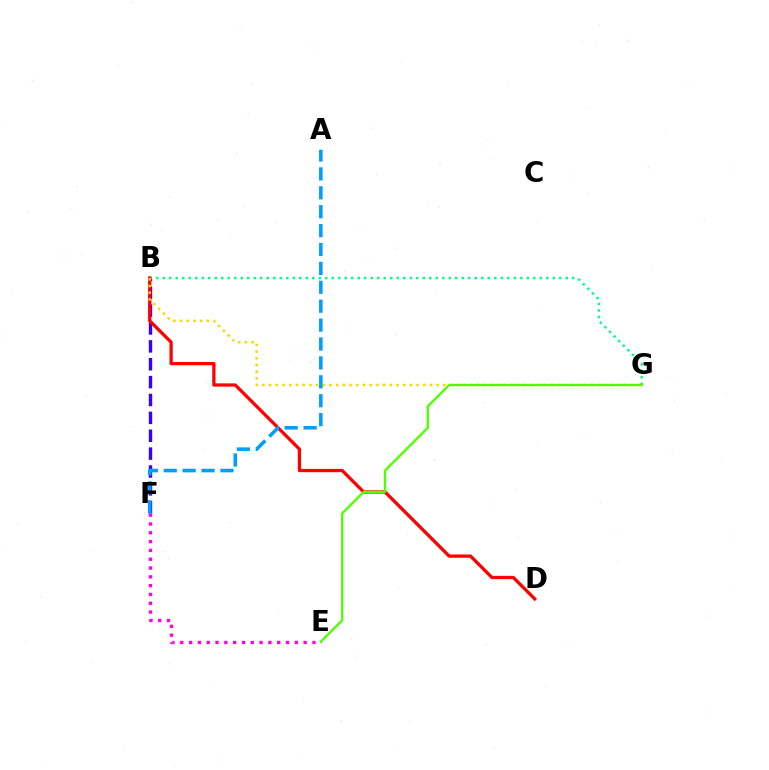{('B', 'F'): [{'color': '#3700ff', 'line_style': 'dashed', 'thickness': 2.43}], ('B', 'G'): [{'color': '#00ff86', 'line_style': 'dotted', 'thickness': 1.77}, {'color': '#ffd500', 'line_style': 'dotted', 'thickness': 1.82}], ('B', 'D'): [{'color': '#ff0000', 'line_style': 'solid', 'thickness': 2.36}], ('E', 'F'): [{'color': '#ff00ed', 'line_style': 'dotted', 'thickness': 2.39}], ('E', 'G'): [{'color': '#4fff00', 'line_style': 'solid', 'thickness': 1.67}], ('A', 'F'): [{'color': '#009eff', 'line_style': 'dashed', 'thickness': 2.57}]}